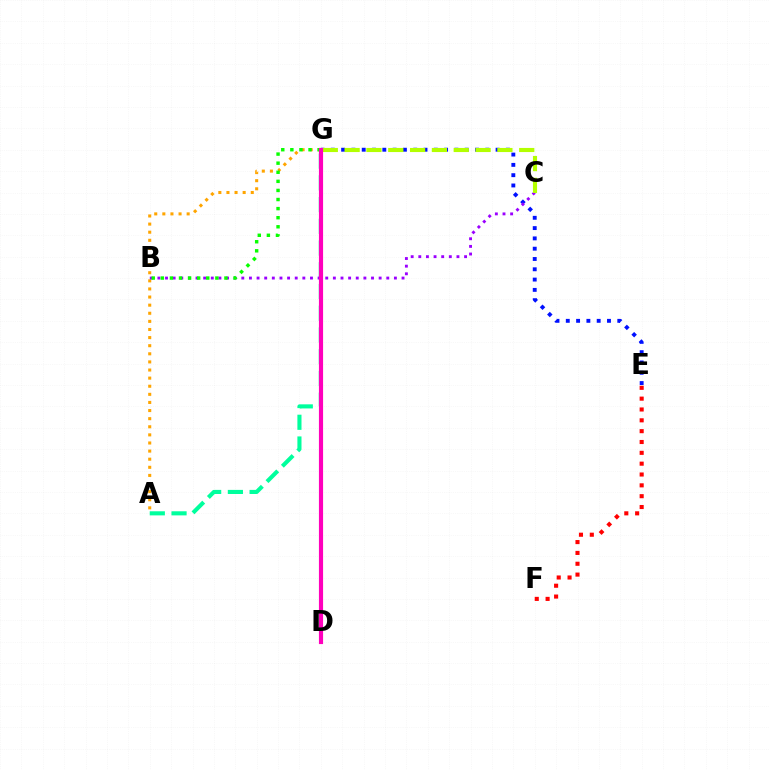{('E', 'G'): [{'color': '#0010ff', 'line_style': 'dotted', 'thickness': 2.8}], ('A', 'G'): [{'color': '#00ff9d', 'line_style': 'dashed', 'thickness': 2.95}, {'color': '#ffa500', 'line_style': 'dotted', 'thickness': 2.2}], ('B', 'C'): [{'color': '#9b00ff', 'line_style': 'dotted', 'thickness': 2.07}], ('C', 'G'): [{'color': '#b3ff00', 'line_style': 'dashed', 'thickness': 2.96}], ('B', 'G'): [{'color': '#08ff00', 'line_style': 'dotted', 'thickness': 2.47}], ('D', 'G'): [{'color': '#00b5ff', 'line_style': 'dotted', 'thickness': 2.17}, {'color': '#ff00bd', 'line_style': 'solid', 'thickness': 2.98}], ('E', 'F'): [{'color': '#ff0000', 'line_style': 'dotted', 'thickness': 2.94}]}